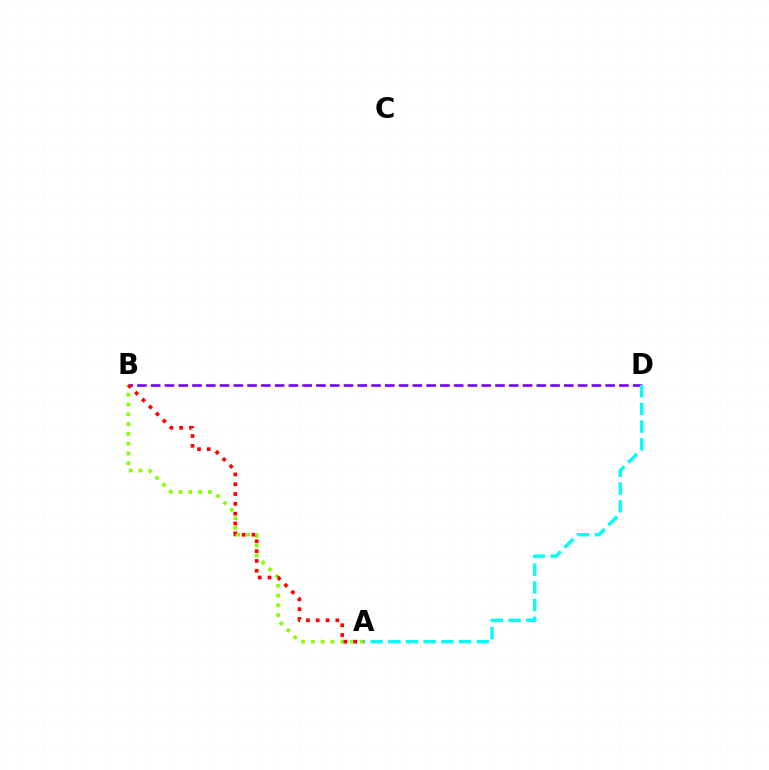{('A', 'B'): [{'color': '#84ff00', 'line_style': 'dotted', 'thickness': 2.66}, {'color': '#ff0000', 'line_style': 'dotted', 'thickness': 2.66}], ('B', 'D'): [{'color': '#7200ff', 'line_style': 'dashed', 'thickness': 1.87}], ('A', 'D'): [{'color': '#00fff6', 'line_style': 'dashed', 'thickness': 2.4}]}